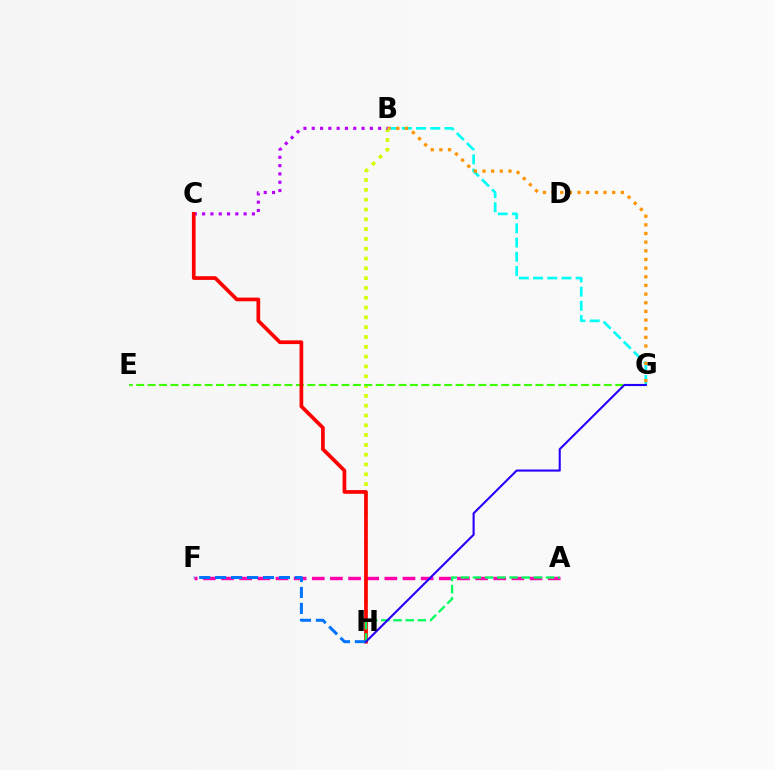{('B', 'G'): [{'color': '#00fff6', 'line_style': 'dashed', 'thickness': 1.93}, {'color': '#ff9400', 'line_style': 'dotted', 'thickness': 2.35}], ('B', 'H'): [{'color': '#d1ff00', 'line_style': 'dotted', 'thickness': 2.66}], ('B', 'C'): [{'color': '#b900ff', 'line_style': 'dotted', 'thickness': 2.26}], ('A', 'F'): [{'color': '#ff00ac', 'line_style': 'dashed', 'thickness': 2.47}], ('E', 'G'): [{'color': '#3dff00', 'line_style': 'dashed', 'thickness': 1.55}], ('C', 'H'): [{'color': '#ff0000', 'line_style': 'solid', 'thickness': 2.67}], ('F', 'H'): [{'color': '#0074ff', 'line_style': 'dashed', 'thickness': 2.17}], ('A', 'H'): [{'color': '#00ff5c', 'line_style': 'dashed', 'thickness': 1.65}], ('G', 'H'): [{'color': '#2500ff', 'line_style': 'solid', 'thickness': 1.51}]}